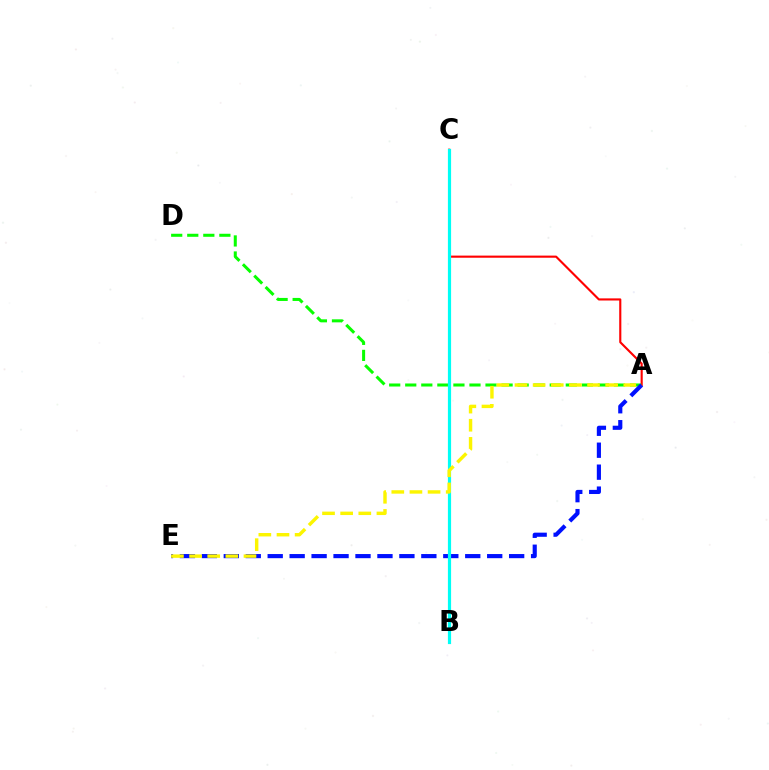{('B', 'C'): [{'color': '#ee00ff', 'line_style': 'dotted', 'thickness': 2.12}, {'color': '#00fff6', 'line_style': 'solid', 'thickness': 2.3}], ('A', 'C'): [{'color': '#ff0000', 'line_style': 'solid', 'thickness': 1.53}], ('A', 'D'): [{'color': '#08ff00', 'line_style': 'dashed', 'thickness': 2.18}], ('A', 'E'): [{'color': '#0010ff', 'line_style': 'dashed', 'thickness': 2.98}, {'color': '#fcf500', 'line_style': 'dashed', 'thickness': 2.46}]}